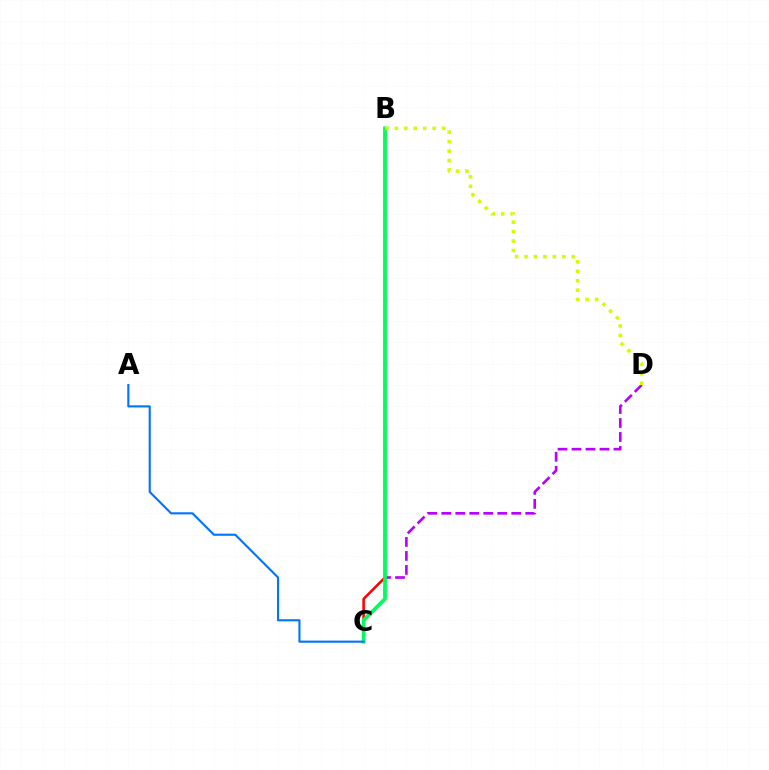{('C', 'D'): [{'color': '#b900ff', 'line_style': 'dashed', 'thickness': 1.9}], ('B', 'C'): [{'color': '#ff0000', 'line_style': 'solid', 'thickness': 1.84}, {'color': '#00ff5c', 'line_style': 'solid', 'thickness': 2.71}], ('B', 'D'): [{'color': '#d1ff00', 'line_style': 'dotted', 'thickness': 2.56}], ('A', 'C'): [{'color': '#0074ff', 'line_style': 'solid', 'thickness': 1.52}]}